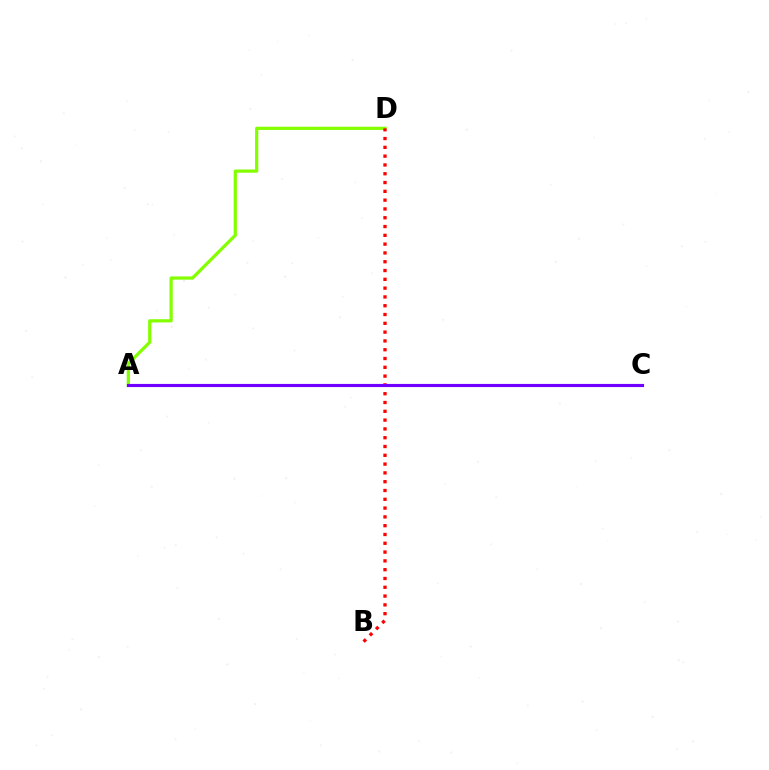{('A', 'C'): [{'color': '#00fff6', 'line_style': 'dashed', 'thickness': 2.02}, {'color': '#7200ff', 'line_style': 'solid', 'thickness': 2.26}], ('A', 'D'): [{'color': '#84ff00', 'line_style': 'solid', 'thickness': 2.32}], ('B', 'D'): [{'color': '#ff0000', 'line_style': 'dotted', 'thickness': 2.39}]}